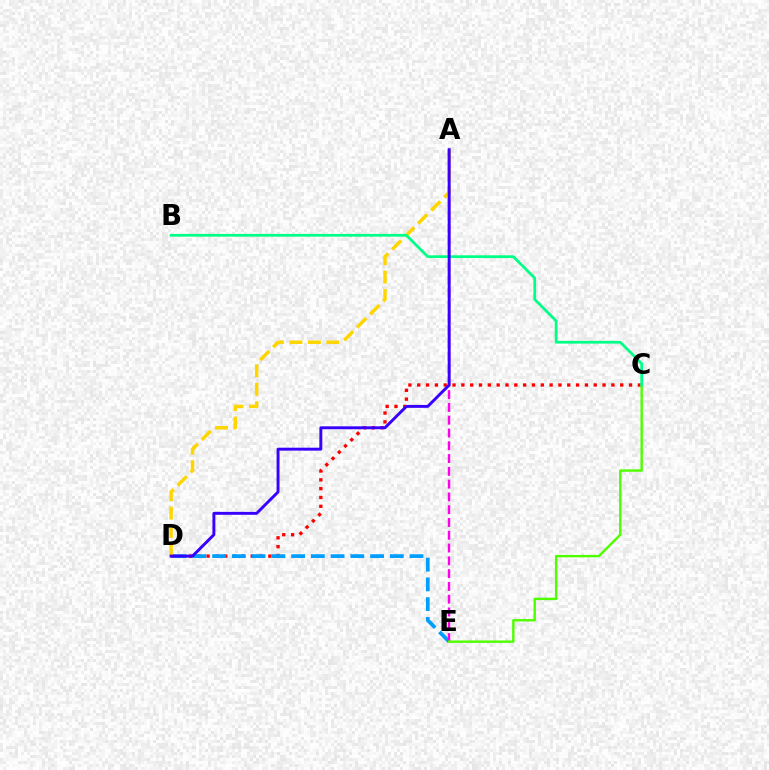{('C', 'D'): [{'color': '#ff0000', 'line_style': 'dotted', 'thickness': 2.4}], ('D', 'E'): [{'color': '#009eff', 'line_style': 'dashed', 'thickness': 2.68}], ('A', 'E'): [{'color': '#ff00ed', 'line_style': 'dashed', 'thickness': 1.74}], ('C', 'E'): [{'color': '#4fff00', 'line_style': 'solid', 'thickness': 1.73}], ('A', 'D'): [{'color': '#ffd500', 'line_style': 'dashed', 'thickness': 2.51}, {'color': '#3700ff', 'line_style': 'solid', 'thickness': 2.1}], ('B', 'C'): [{'color': '#00ff86', 'line_style': 'solid', 'thickness': 1.98}]}